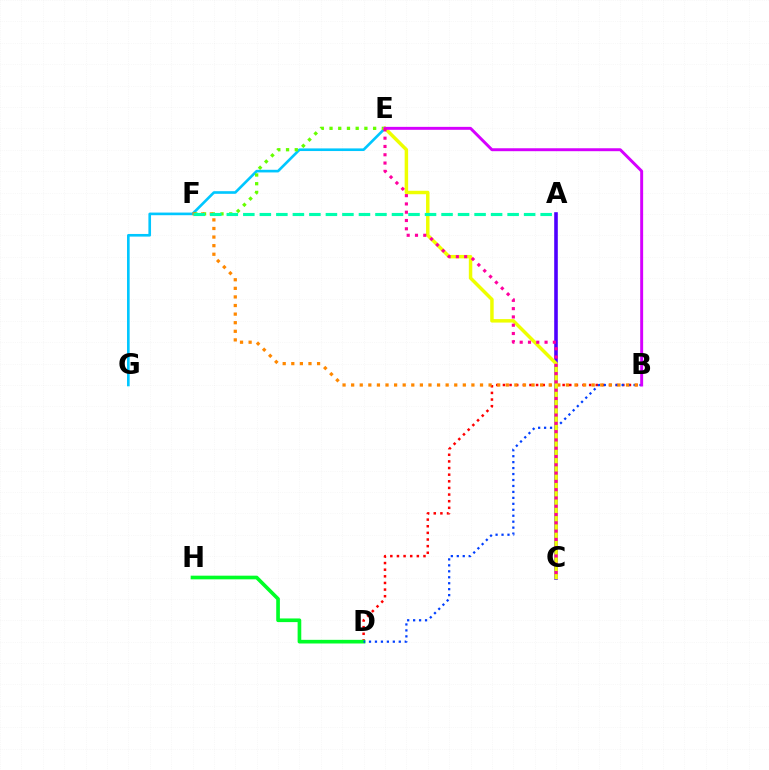{('B', 'D'): [{'color': '#ff0000', 'line_style': 'dotted', 'thickness': 1.8}, {'color': '#003fff', 'line_style': 'dotted', 'thickness': 1.62}], ('D', 'H'): [{'color': '#00ff27', 'line_style': 'solid', 'thickness': 2.63}], ('E', 'G'): [{'color': '#00c7ff', 'line_style': 'solid', 'thickness': 1.9}], ('A', 'C'): [{'color': '#4f00ff', 'line_style': 'solid', 'thickness': 2.59}], ('E', 'F'): [{'color': '#66ff00', 'line_style': 'dotted', 'thickness': 2.37}], ('B', 'F'): [{'color': '#ff8800', 'line_style': 'dotted', 'thickness': 2.33}], ('C', 'E'): [{'color': '#eeff00', 'line_style': 'solid', 'thickness': 2.5}, {'color': '#ff00a0', 'line_style': 'dotted', 'thickness': 2.25}], ('A', 'F'): [{'color': '#00ffaf', 'line_style': 'dashed', 'thickness': 2.24}], ('B', 'E'): [{'color': '#d600ff', 'line_style': 'solid', 'thickness': 2.12}]}